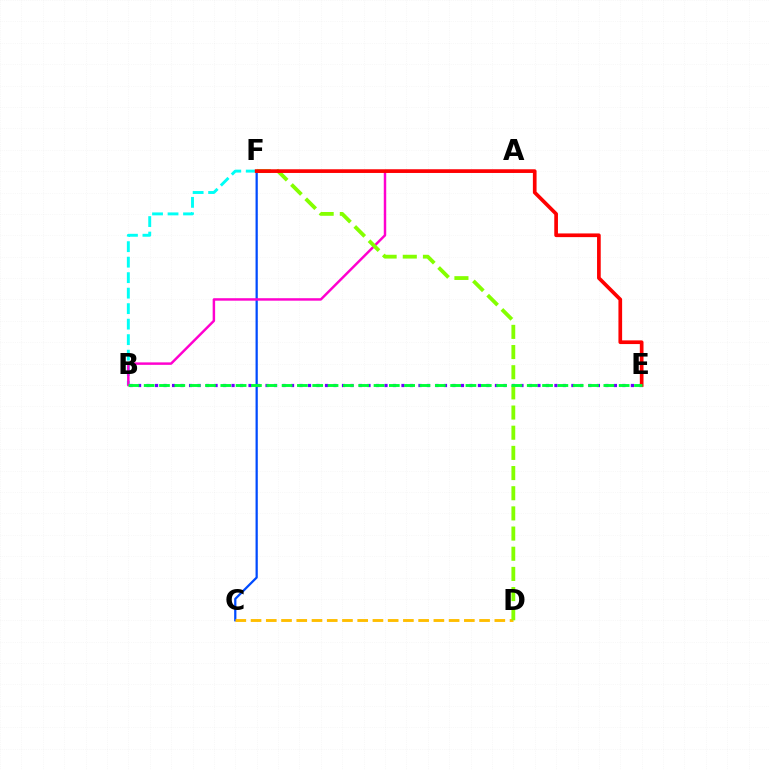{('C', 'F'): [{'color': '#004bff', 'line_style': 'solid', 'thickness': 1.62}], ('B', 'F'): [{'color': '#00fff6', 'line_style': 'dashed', 'thickness': 2.11}], ('B', 'E'): [{'color': '#7200ff', 'line_style': 'dotted', 'thickness': 2.31}, {'color': '#00ff39', 'line_style': 'dashed', 'thickness': 2.08}], ('A', 'B'): [{'color': '#ff00cf', 'line_style': 'solid', 'thickness': 1.77}], ('C', 'D'): [{'color': '#ffbd00', 'line_style': 'dashed', 'thickness': 2.07}], ('D', 'F'): [{'color': '#84ff00', 'line_style': 'dashed', 'thickness': 2.74}], ('E', 'F'): [{'color': '#ff0000', 'line_style': 'solid', 'thickness': 2.65}]}